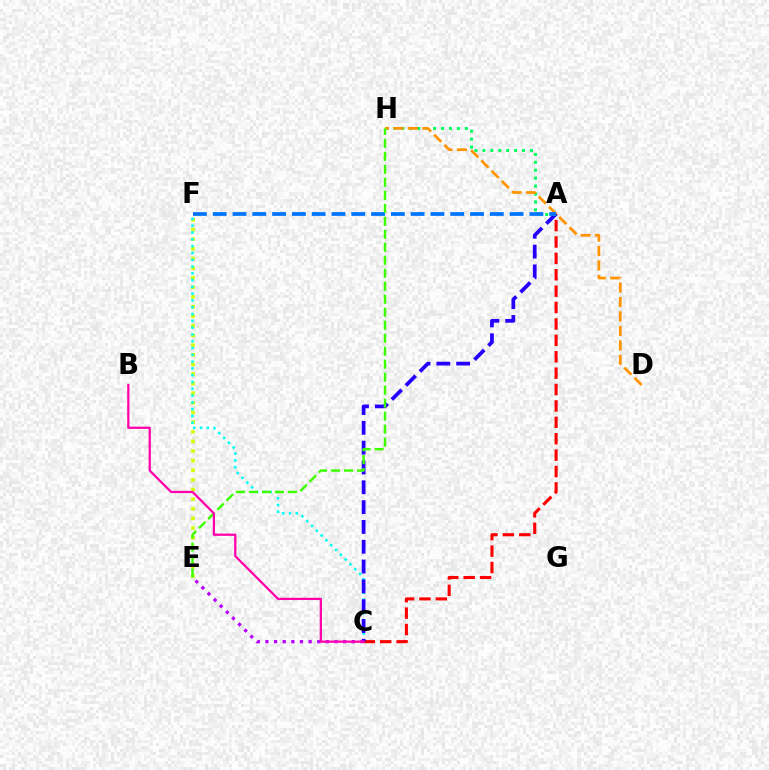{('E', 'F'): [{'color': '#d1ff00', 'line_style': 'dotted', 'thickness': 2.62}], ('A', 'C'): [{'color': '#ff0000', 'line_style': 'dashed', 'thickness': 2.23}, {'color': '#2500ff', 'line_style': 'dashed', 'thickness': 2.69}], ('C', 'F'): [{'color': '#00fff6', 'line_style': 'dotted', 'thickness': 1.85}], ('A', 'H'): [{'color': '#00ff5c', 'line_style': 'dotted', 'thickness': 2.15}], ('C', 'E'): [{'color': '#b900ff', 'line_style': 'dotted', 'thickness': 2.35}], ('D', 'H'): [{'color': '#ff9400', 'line_style': 'dashed', 'thickness': 1.97}], ('A', 'F'): [{'color': '#0074ff', 'line_style': 'dashed', 'thickness': 2.69}], ('E', 'H'): [{'color': '#3dff00', 'line_style': 'dashed', 'thickness': 1.76}], ('B', 'C'): [{'color': '#ff00ac', 'line_style': 'solid', 'thickness': 1.62}]}